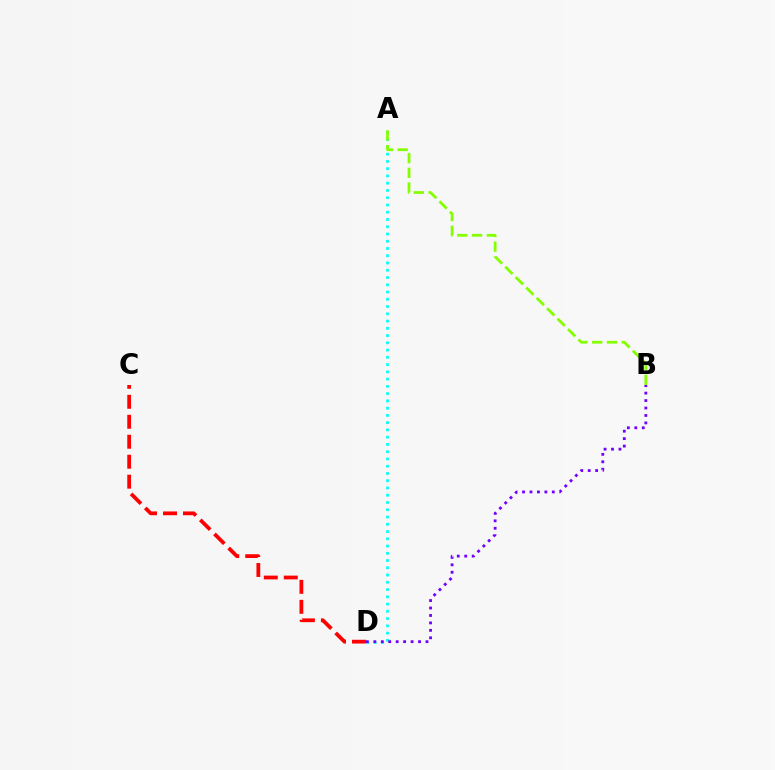{('C', 'D'): [{'color': '#ff0000', 'line_style': 'dashed', 'thickness': 2.71}], ('A', 'D'): [{'color': '#00fff6', 'line_style': 'dotted', 'thickness': 1.97}], ('B', 'D'): [{'color': '#7200ff', 'line_style': 'dotted', 'thickness': 2.02}], ('A', 'B'): [{'color': '#84ff00', 'line_style': 'dashed', 'thickness': 2.0}]}